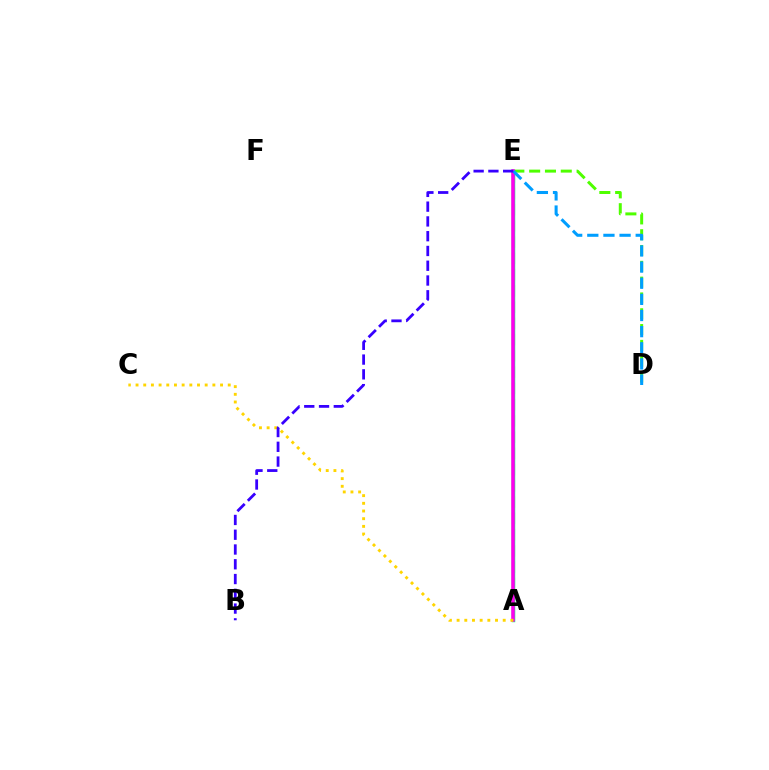{('A', 'E'): [{'color': '#ff0000', 'line_style': 'dashed', 'thickness': 2.21}, {'color': '#00ff86', 'line_style': 'solid', 'thickness': 2.49}, {'color': '#ff00ed', 'line_style': 'solid', 'thickness': 2.52}], ('D', 'E'): [{'color': '#4fff00', 'line_style': 'dashed', 'thickness': 2.15}, {'color': '#009eff', 'line_style': 'dashed', 'thickness': 2.19}], ('A', 'C'): [{'color': '#ffd500', 'line_style': 'dotted', 'thickness': 2.09}], ('B', 'E'): [{'color': '#3700ff', 'line_style': 'dashed', 'thickness': 2.01}]}